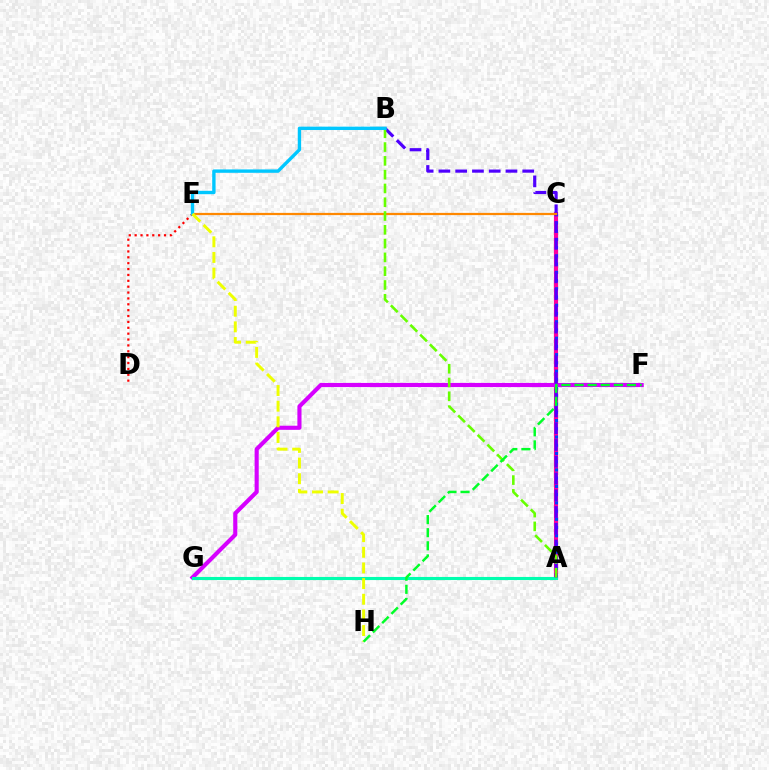{('A', 'C'): [{'color': '#ff00a0', 'line_style': 'solid', 'thickness': 2.99}, {'color': '#003fff', 'line_style': 'dotted', 'thickness': 2.24}], ('F', 'G'): [{'color': '#d600ff', 'line_style': 'solid', 'thickness': 2.97}], ('A', 'G'): [{'color': '#00ffaf', 'line_style': 'solid', 'thickness': 2.23}], ('A', 'B'): [{'color': '#4f00ff', 'line_style': 'dashed', 'thickness': 2.28}, {'color': '#66ff00', 'line_style': 'dashed', 'thickness': 1.87}], ('C', 'E'): [{'color': '#ff8800', 'line_style': 'solid', 'thickness': 1.61}], ('D', 'E'): [{'color': '#ff0000', 'line_style': 'dotted', 'thickness': 1.6}], ('B', 'E'): [{'color': '#00c7ff', 'line_style': 'solid', 'thickness': 2.43}], ('E', 'H'): [{'color': '#eeff00', 'line_style': 'dashed', 'thickness': 2.13}], ('F', 'H'): [{'color': '#00ff27', 'line_style': 'dashed', 'thickness': 1.78}]}